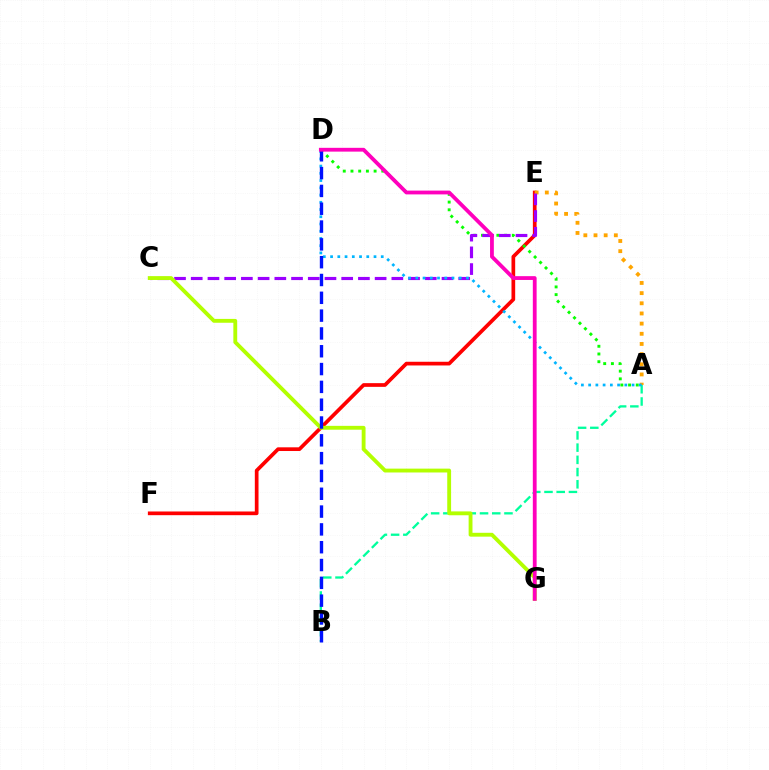{('E', 'F'): [{'color': '#ff0000', 'line_style': 'solid', 'thickness': 2.66}], ('A', 'B'): [{'color': '#00ff9d', 'line_style': 'dashed', 'thickness': 1.66}], ('A', 'D'): [{'color': '#08ff00', 'line_style': 'dotted', 'thickness': 2.09}, {'color': '#00b5ff', 'line_style': 'dotted', 'thickness': 1.97}], ('A', 'E'): [{'color': '#ffa500', 'line_style': 'dotted', 'thickness': 2.76}], ('C', 'E'): [{'color': '#9b00ff', 'line_style': 'dashed', 'thickness': 2.27}], ('C', 'G'): [{'color': '#b3ff00', 'line_style': 'solid', 'thickness': 2.77}], ('B', 'D'): [{'color': '#0010ff', 'line_style': 'dashed', 'thickness': 2.42}], ('D', 'G'): [{'color': '#ff00bd', 'line_style': 'solid', 'thickness': 2.74}]}